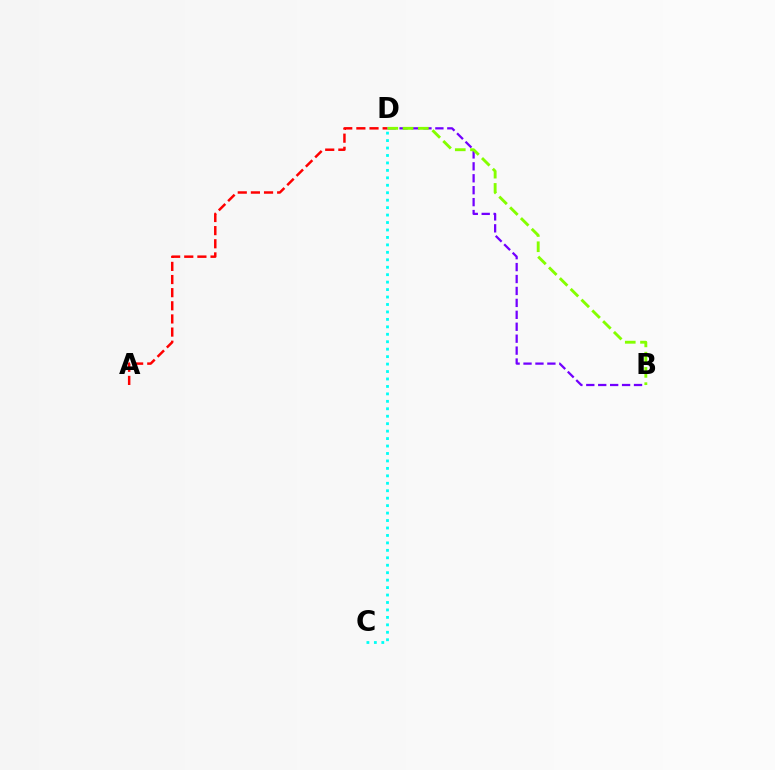{('A', 'D'): [{'color': '#ff0000', 'line_style': 'dashed', 'thickness': 1.78}], ('B', 'D'): [{'color': '#7200ff', 'line_style': 'dashed', 'thickness': 1.62}, {'color': '#84ff00', 'line_style': 'dashed', 'thickness': 2.07}], ('C', 'D'): [{'color': '#00fff6', 'line_style': 'dotted', 'thickness': 2.02}]}